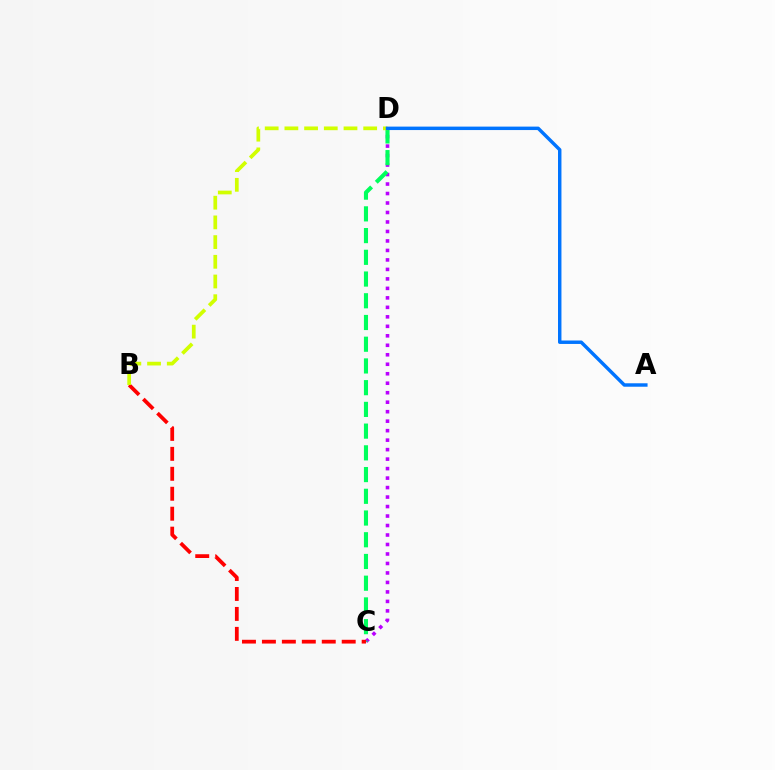{('C', 'D'): [{'color': '#b900ff', 'line_style': 'dotted', 'thickness': 2.58}, {'color': '#00ff5c', 'line_style': 'dashed', 'thickness': 2.95}], ('B', 'C'): [{'color': '#ff0000', 'line_style': 'dashed', 'thickness': 2.71}], ('B', 'D'): [{'color': '#d1ff00', 'line_style': 'dashed', 'thickness': 2.68}], ('A', 'D'): [{'color': '#0074ff', 'line_style': 'solid', 'thickness': 2.48}]}